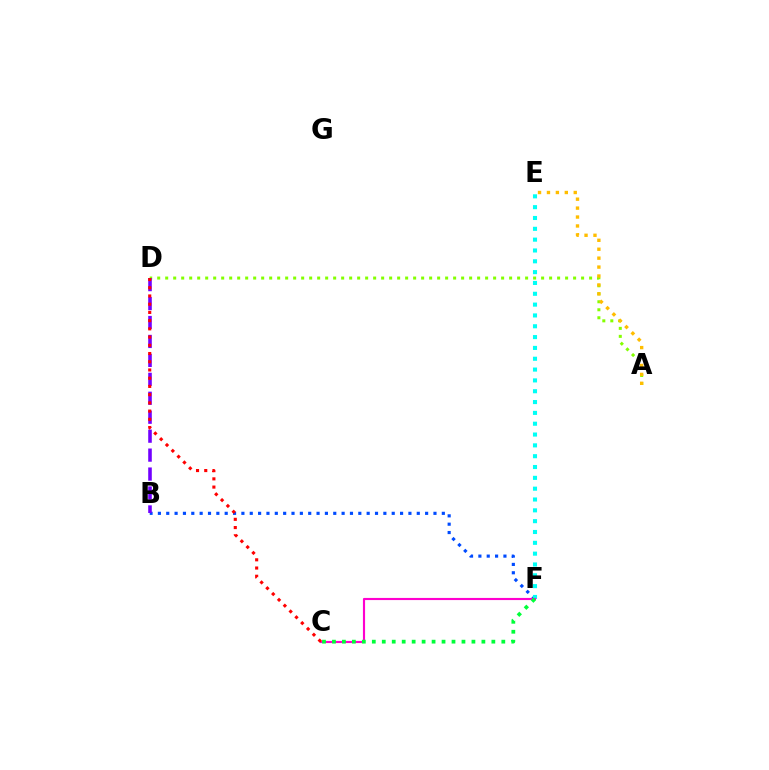{('B', 'F'): [{'color': '#004bff', 'line_style': 'dotted', 'thickness': 2.27}], ('A', 'D'): [{'color': '#84ff00', 'line_style': 'dotted', 'thickness': 2.17}], ('A', 'E'): [{'color': '#ffbd00', 'line_style': 'dotted', 'thickness': 2.43}], ('E', 'F'): [{'color': '#00fff6', 'line_style': 'dotted', 'thickness': 2.94}], ('C', 'F'): [{'color': '#ff00cf', 'line_style': 'solid', 'thickness': 1.54}, {'color': '#00ff39', 'line_style': 'dotted', 'thickness': 2.71}], ('B', 'D'): [{'color': '#7200ff', 'line_style': 'dashed', 'thickness': 2.57}], ('C', 'D'): [{'color': '#ff0000', 'line_style': 'dotted', 'thickness': 2.23}]}